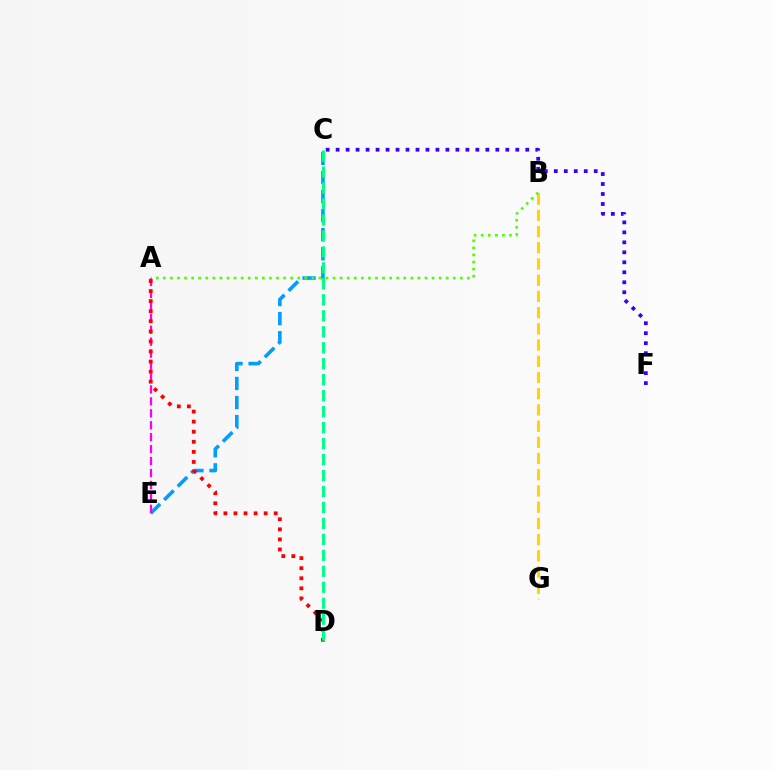{('C', 'E'): [{'color': '#009eff', 'line_style': 'dashed', 'thickness': 2.59}], ('A', 'E'): [{'color': '#ff00ed', 'line_style': 'dashed', 'thickness': 1.62}], ('B', 'G'): [{'color': '#ffd500', 'line_style': 'dashed', 'thickness': 2.2}], ('A', 'B'): [{'color': '#4fff00', 'line_style': 'dotted', 'thickness': 1.92}], ('A', 'D'): [{'color': '#ff0000', 'line_style': 'dotted', 'thickness': 2.74}], ('C', 'F'): [{'color': '#3700ff', 'line_style': 'dotted', 'thickness': 2.71}], ('C', 'D'): [{'color': '#00ff86', 'line_style': 'dashed', 'thickness': 2.17}]}